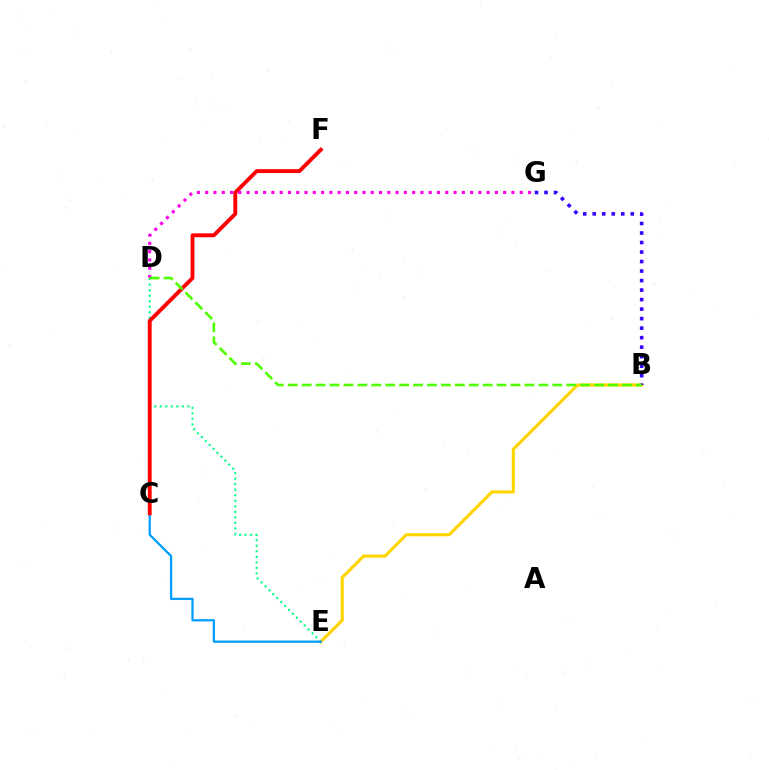{('D', 'E'): [{'color': '#00ff86', 'line_style': 'dotted', 'thickness': 1.5}], ('B', 'E'): [{'color': '#ffd500', 'line_style': 'solid', 'thickness': 2.26}], ('C', 'E'): [{'color': '#009eff', 'line_style': 'solid', 'thickness': 1.64}], ('B', 'G'): [{'color': '#3700ff', 'line_style': 'dotted', 'thickness': 2.58}], ('C', 'F'): [{'color': '#ff0000', 'line_style': 'solid', 'thickness': 2.78}], ('D', 'G'): [{'color': '#ff00ed', 'line_style': 'dotted', 'thickness': 2.25}], ('B', 'D'): [{'color': '#4fff00', 'line_style': 'dashed', 'thickness': 1.89}]}